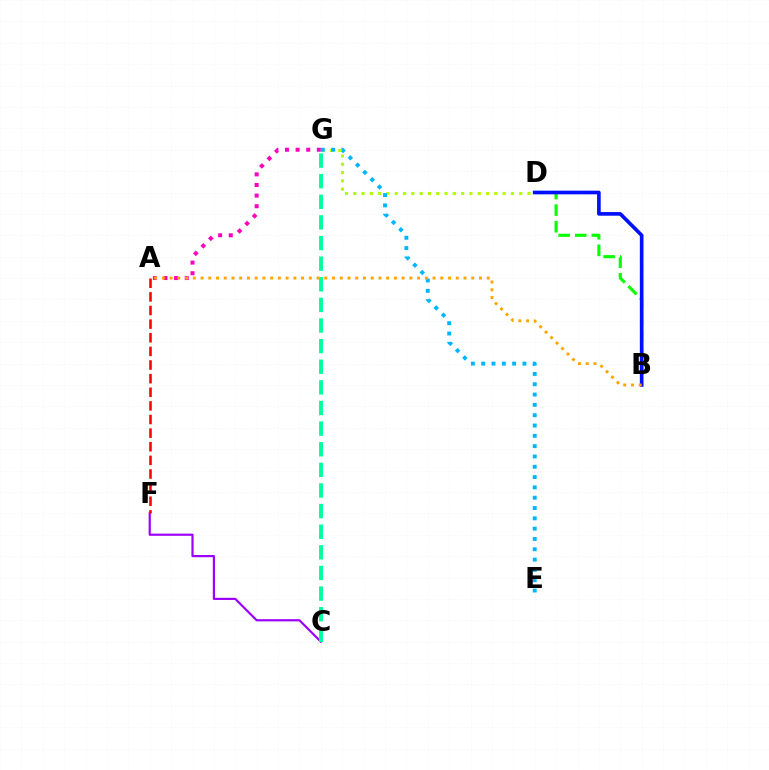{('B', 'D'): [{'color': '#08ff00', 'line_style': 'dashed', 'thickness': 2.26}, {'color': '#0010ff', 'line_style': 'solid', 'thickness': 2.63}], ('C', 'F'): [{'color': '#9b00ff', 'line_style': 'solid', 'thickness': 1.58}], ('A', 'G'): [{'color': '#ff00bd', 'line_style': 'dotted', 'thickness': 2.88}], ('D', 'G'): [{'color': '#b3ff00', 'line_style': 'dotted', 'thickness': 2.25}], ('E', 'G'): [{'color': '#00b5ff', 'line_style': 'dotted', 'thickness': 2.8}], ('A', 'F'): [{'color': '#ff0000', 'line_style': 'dashed', 'thickness': 1.85}], ('A', 'B'): [{'color': '#ffa500', 'line_style': 'dotted', 'thickness': 2.1}], ('C', 'G'): [{'color': '#00ff9d', 'line_style': 'dashed', 'thickness': 2.8}]}